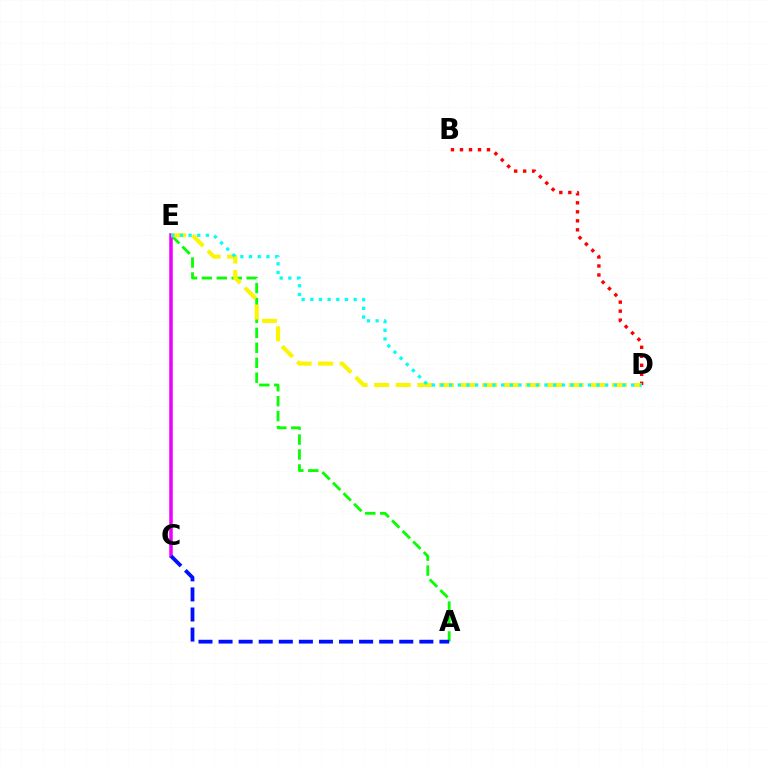{('B', 'D'): [{'color': '#ff0000', 'line_style': 'dotted', 'thickness': 2.45}], ('A', 'E'): [{'color': '#08ff00', 'line_style': 'dashed', 'thickness': 2.03}], ('C', 'E'): [{'color': '#ee00ff', 'line_style': 'solid', 'thickness': 2.53}], ('D', 'E'): [{'color': '#fcf500', 'line_style': 'dashed', 'thickness': 2.94}, {'color': '#00fff6', 'line_style': 'dotted', 'thickness': 2.35}], ('A', 'C'): [{'color': '#0010ff', 'line_style': 'dashed', 'thickness': 2.73}]}